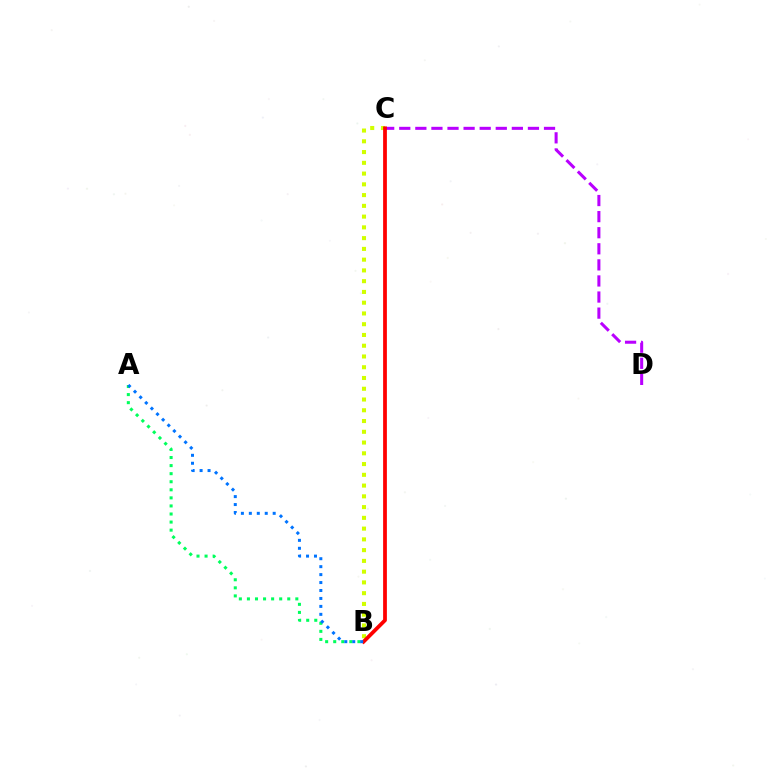{('B', 'C'): [{'color': '#d1ff00', 'line_style': 'dotted', 'thickness': 2.92}, {'color': '#ff0000', 'line_style': 'solid', 'thickness': 2.71}], ('C', 'D'): [{'color': '#b900ff', 'line_style': 'dashed', 'thickness': 2.19}], ('A', 'B'): [{'color': '#00ff5c', 'line_style': 'dotted', 'thickness': 2.19}, {'color': '#0074ff', 'line_style': 'dotted', 'thickness': 2.16}]}